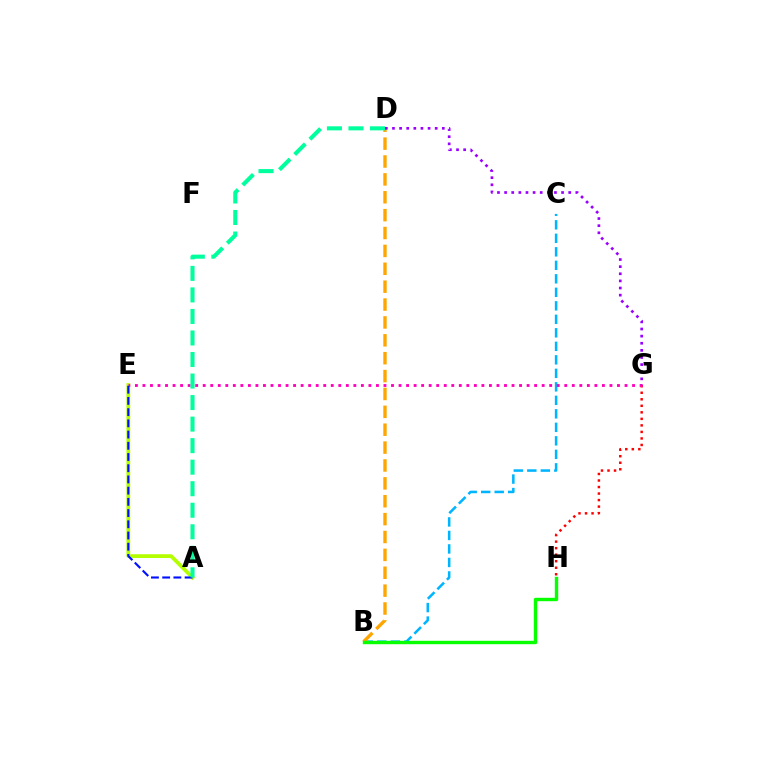{('A', 'E'): [{'color': '#b3ff00', 'line_style': 'solid', 'thickness': 2.71}, {'color': '#0010ff', 'line_style': 'dashed', 'thickness': 1.52}], ('B', 'C'): [{'color': '#00b5ff', 'line_style': 'dashed', 'thickness': 1.83}], ('G', 'H'): [{'color': '#ff0000', 'line_style': 'dotted', 'thickness': 1.77}], ('E', 'G'): [{'color': '#ff00bd', 'line_style': 'dotted', 'thickness': 2.05}], ('B', 'D'): [{'color': '#ffa500', 'line_style': 'dashed', 'thickness': 2.43}], ('D', 'G'): [{'color': '#9b00ff', 'line_style': 'dotted', 'thickness': 1.93}], ('A', 'D'): [{'color': '#00ff9d', 'line_style': 'dashed', 'thickness': 2.93}], ('B', 'H'): [{'color': '#08ff00', 'line_style': 'solid', 'thickness': 2.45}]}